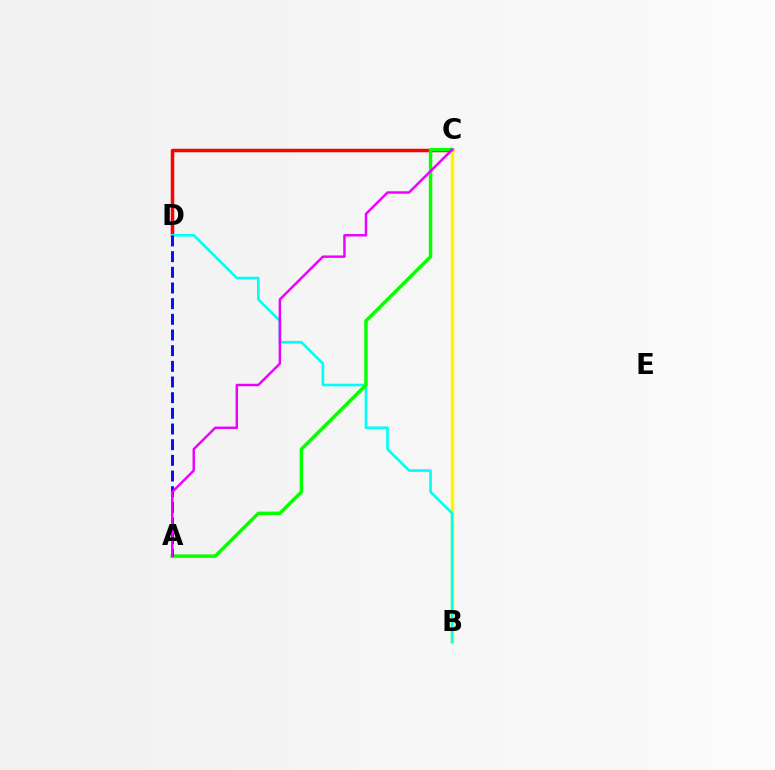{('C', 'D'): [{'color': '#ff0000', 'line_style': 'solid', 'thickness': 2.51}], ('B', 'C'): [{'color': '#fcf500', 'line_style': 'solid', 'thickness': 2.5}], ('B', 'D'): [{'color': '#00fff6', 'line_style': 'solid', 'thickness': 1.91}], ('A', 'C'): [{'color': '#08ff00', 'line_style': 'solid', 'thickness': 2.49}, {'color': '#ee00ff', 'line_style': 'solid', 'thickness': 1.77}], ('A', 'D'): [{'color': '#0010ff', 'line_style': 'dashed', 'thickness': 2.13}]}